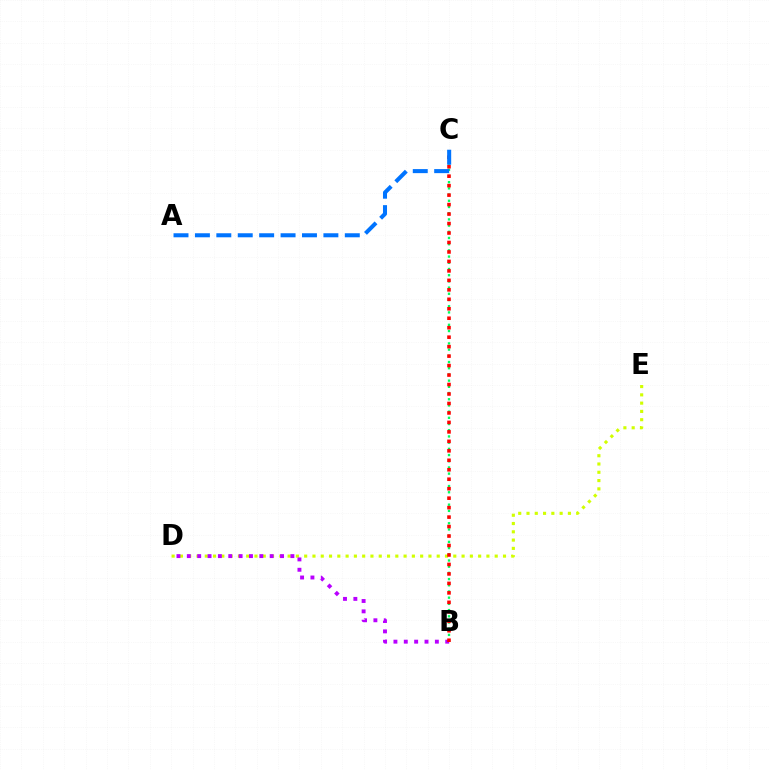{('D', 'E'): [{'color': '#d1ff00', 'line_style': 'dotted', 'thickness': 2.25}], ('B', 'C'): [{'color': '#00ff5c', 'line_style': 'dotted', 'thickness': 1.68}, {'color': '#ff0000', 'line_style': 'dotted', 'thickness': 2.57}], ('B', 'D'): [{'color': '#b900ff', 'line_style': 'dotted', 'thickness': 2.81}], ('A', 'C'): [{'color': '#0074ff', 'line_style': 'dashed', 'thickness': 2.91}]}